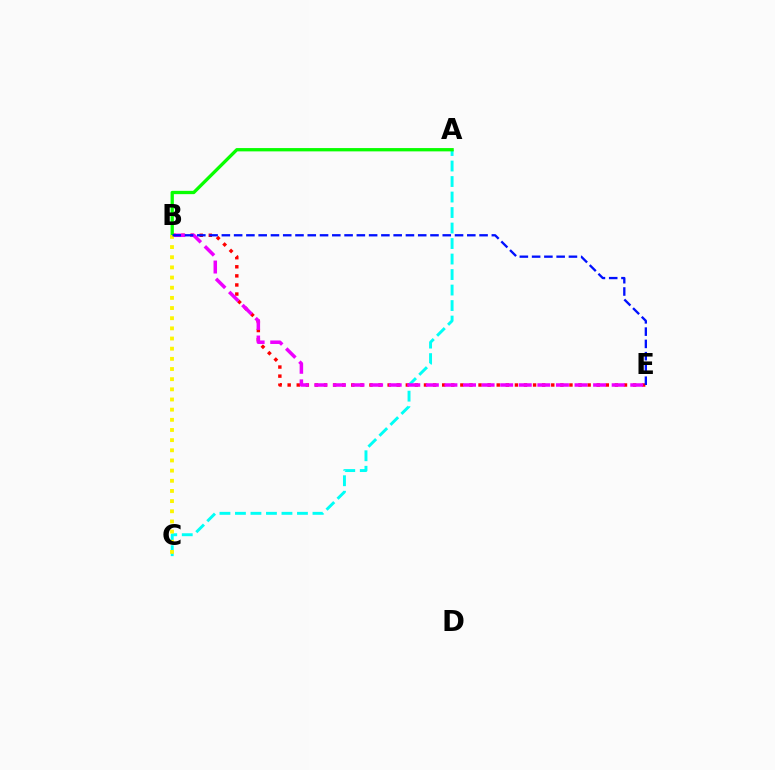{('A', 'C'): [{'color': '#00fff6', 'line_style': 'dashed', 'thickness': 2.11}], ('B', 'E'): [{'color': '#ff0000', 'line_style': 'dotted', 'thickness': 2.47}, {'color': '#ee00ff', 'line_style': 'dashed', 'thickness': 2.52}, {'color': '#0010ff', 'line_style': 'dashed', 'thickness': 1.67}], ('A', 'B'): [{'color': '#08ff00', 'line_style': 'solid', 'thickness': 2.38}], ('B', 'C'): [{'color': '#fcf500', 'line_style': 'dotted', 'thickness': 2.76}]}